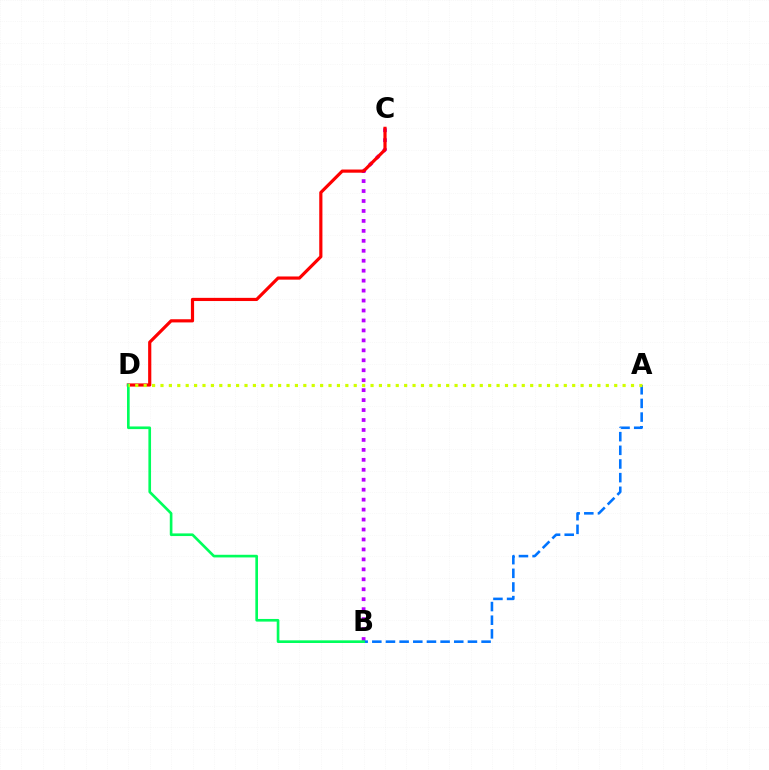{('B', 'C'): [{'color': '#b900ff', 'line_style': 'dotted', 'thickness': 2.7}], ('C', 'D'): [{'color': '#ff0000', 'line_style': 'solid', 'thickness': 2.29}], ('A', 'B'): [{'color': '#0074ff', 'line_style': 'dashed', 'thickness': 1.86}], ('B', 'D'): [{'color': '#00ff5c', 'line_style': 'solid', 'thickness': 1.91}], ('A', 'D'): [{'color': '#d1ff00', 'line_style': 'dotted', 'thickness': 2.28}]}